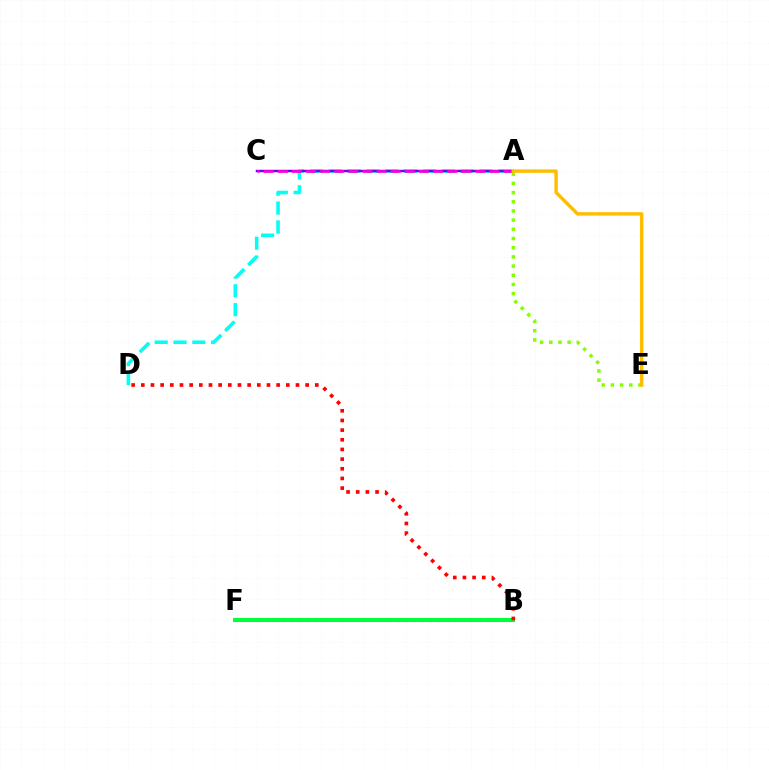{('B', 'F'): [{'color': '#004bff', 'line_style': 'dotted', 'thickness': 2.21}, {'color': '#00ff39', 'line_style': 'solid', 'thickness': 2.91}], ('A', 'D'): [{'color': '#00fff6', 'line_style': 'dashed', 'thickness': 2.56}], ('A', 'C'): [{'color': '#7200ff', 'line_style': 'solid', 'thickness': 1.77}, {'color': '#ff00cf', 'line_style': 'dashed', 'thickness': 1.92}], ('A', 'E'): [{'color': '#84ff00', 'line_style': 'dotted', 'thickness': 2.5}, {'color': '#ffbd00', 'line_style': 'solid', 'thickness': 2.47}], ('B', 'D'): [{'color': '#ff0000', 'line_style': 'dotted', 'thickness': 2.63}]}